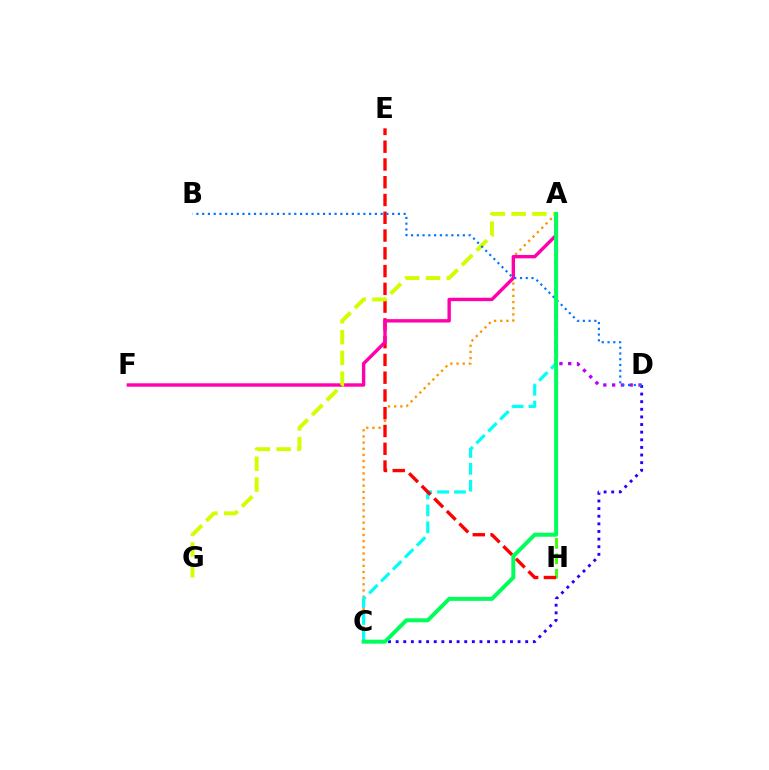{('C', 'D'): [{'color': '#2500ff', 'line_style': 'dotted', 'thickness': 2.07}], ('A', 'H'): [{'color': '#3dff00', 'line_style': 'dashed', 'thickness': 2.09}], ('A', 'C'): [{'color': '#ff9400', 'line_style': 'dotted', 'thickness': 1.67}, {'color': '#00fff6', 'line_style': 'dashed', 'thickness': 2.29}, {'color': '#00ff5c', 'line_style': 'solid', 'thickness': 2.87}], ('E', 'H'): [{'color': '#ff0000', 'line_style': 'dashed', 'thickness': 2.41}], ('A', 'F'): [{'color': '#ff00ac', 'line_style': 'solid', 'thickness': 2.44}], ('A', 'G'): [{'color': '#d1ff00', 'line_style': 'dashed', 'thickness': 2.83}], ('A', 'D'): [{'color': '#b900ff', 'line_style': 'dotted', 'thickness': 2.39}], ('B', 'D'): [{'color': '#0074ff', 'line_style': 'dotted', 'thickness': 1.56}]}